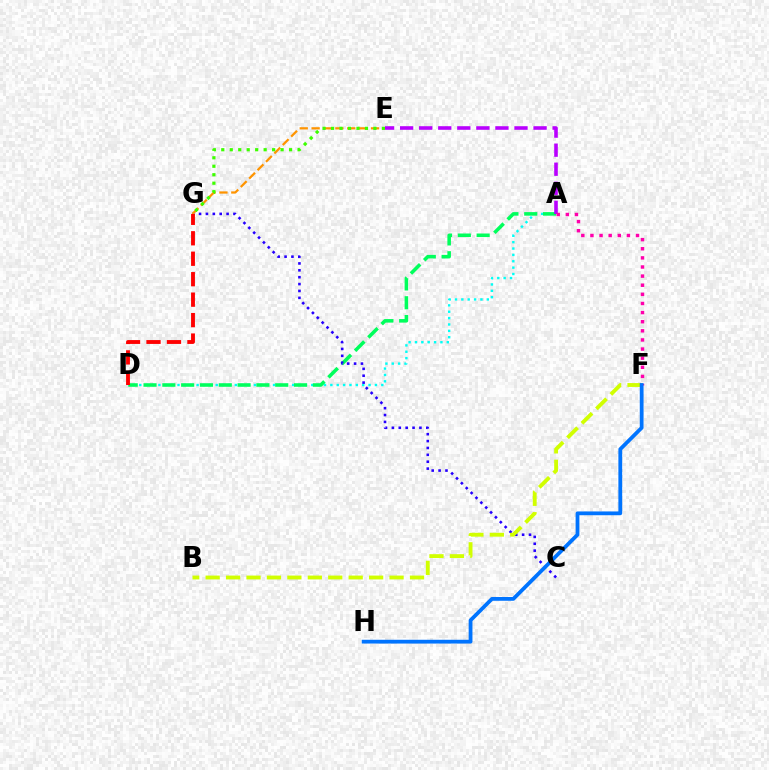{('A', 'D'): [{'color': '#00fff6', 'line_style': 'dotted', 'thickness': 1.73}, {'color': '#00ff5c', 'line_style': 'dashed', 'thickness': 2.56}], ('C', 'G'): [{'color': '#2500ff', 'line_style': 'dotted', 'thickness': 1.87}], ('B', 'F'): [{'color': '#d1ff00', 'line_style': 'dashed', 'thickness': 2.78}], ('A', 'E'): [{'color': '#b900ff', 'line_style': 'dashed', 'thickness': 2.59}], ('E', 'G'): [{'color': '#ff9400', 'line_style': 'dashed', 'thickness': 1.61}, {'color': '#3dff00', 'line_style': 'dotted', 'thickness': 2.3}], ('A', 'F'): [{'color': '#ff00ac', 'line_style': 'dotted', 'thickness': 2.48}], ('F', 'H'): [{'color': '#0074ff', 'line_style': 'solid', 'thickness': 2.73}], ('D', 'G'): [{'color': '#ff0000', 'line_style': 'dashed', 'thickness': 2.78}]}